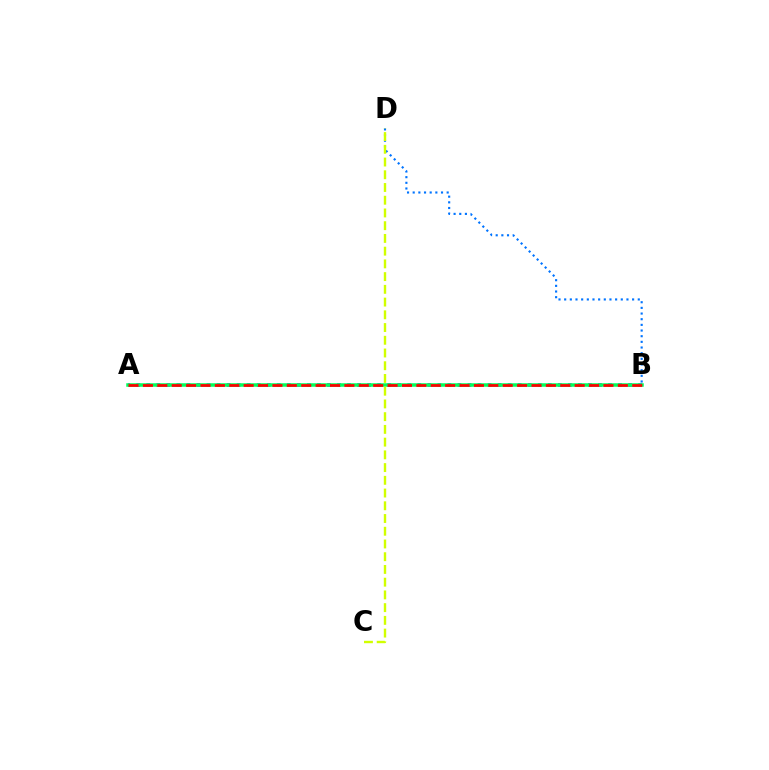{('B', 'D'): [{'color': '#0074ff', 'line_style': 'dotted', 'thickness': 1.54}], ('A', 'B'): [{'color': '#b900ff', 'line_style': 'dotted', 'thickness': 2.73}, {'color': '#00ff5c', 'line_style': 'solid', 'thickness': 2.53}, {'color': '#ff0000', 'line_style': 'dashed', 'thickness': 1.96}], ('C', 'D'): [{'color': '#d1ff00', 'line_style': 'dashed', 'thickness': 1.73}]}